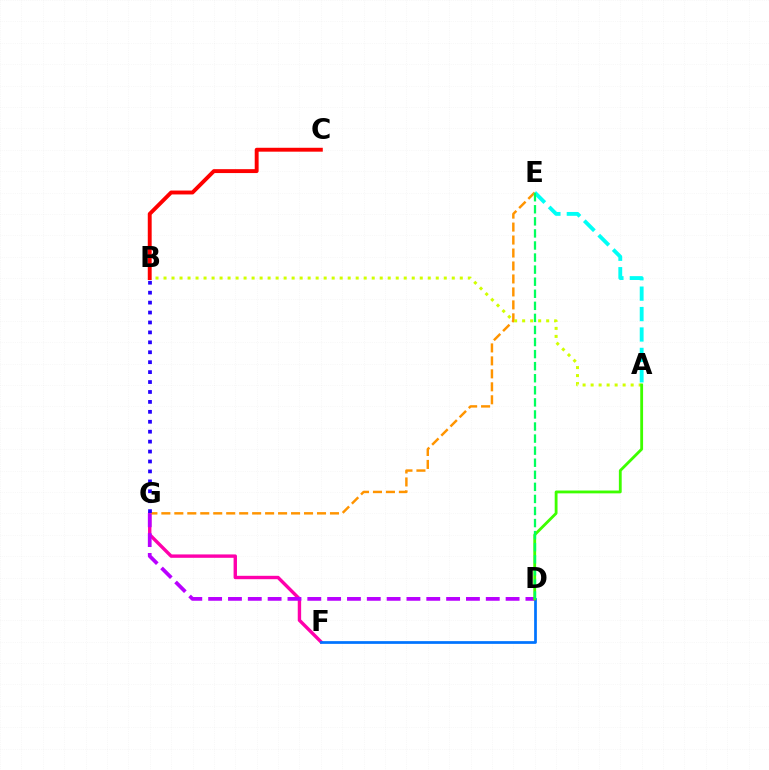{('F', 'G'): [{'color': '#ff00ac', 'line_style': 'solid', 'thickness': 2.44}], ('E', 'G'): [{'color': '#ff9400', 'line_style': 'dashed', 'thickness': 1.76}], ('A', 'E'): [{'color': '#00fff6', 'line_style': 'dashed', 'thickness': 2.77}], ('D', 'F'): [{'color': '#0074ff', 'line_style': 'solid', 'thickness': 1.96}], ('A', 'B'): [{'color': '#d1ff00', 'line_style': 'dotted', 'thickness': 2.18}], ('B', 'G'): [{'color': '#2500ff', 'line_style': 'dotted', 'thickness': 2.7}], ('D', 'G'): [{'color': '#b900ff', 'line_style': 'dashed', 'thickness': 2.69}], ('B', 'C'): [{'color': '#ff0000', 'line_style': 'solid', 'thickness': 2.81}], ('A', 'D'): [{'color': '#3dff00', 'line_style': 'solid', 'thickness': 2.03}], ('D', 'E'): [{'color': '#00ff5c', 'line_style': 'dashed', 'thickness': 1.64}]}